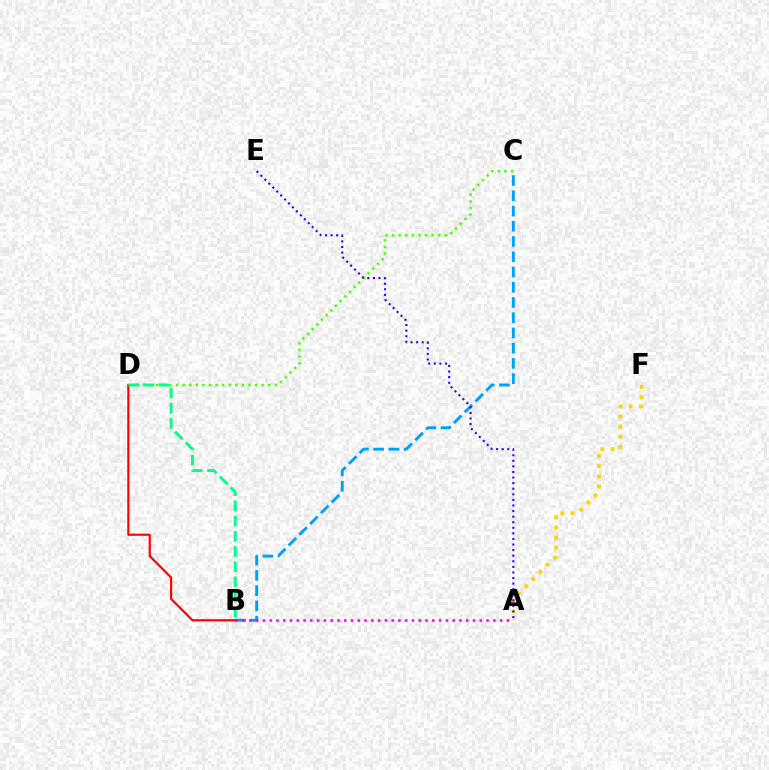{('A', 'F'): [{'color': '#ffd500', 'line_style': 'dotted', 'thickness': 2.76}], ('B', 'C'): [{'color': '#009eff', 'line_style': 'dashed', 'thickness': 2.07}], ('C', 'D'): [{'color': '#4fff00', 'line_style': 'dotted', 'thickness': 1.79}], ('A', 'B'): [{'color': '#ff00ed', 'line_style': 'dotted', 'thickness': 1.84}], ('B', 'D'): [{'color': '#ff0000', 'line_style': 'solid', 'thickness': 1.55}, {'color': '#00ff86', 'line_style': 'dashed', 'thickness': 2.06}], ('A', 'E'): [{'color': '#3700ff', 'line_style': 'dotted', 'thickness': 1.52}]}